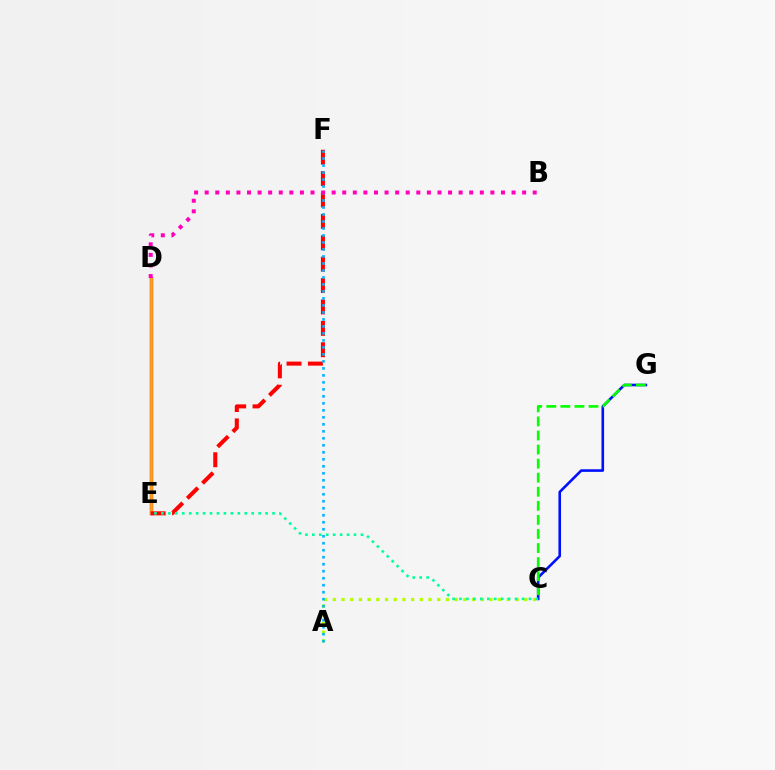{('D', 'E'): [{'color': '#9b00ff', 'line_style': 'solid', 'thickness': 2.43}, {'color': '#ffa500', 'line_style': 'solid', 'thickness': 1.98}], ('C', 'G'): [{'color': '#0010ff', 'line_style': 'solid', 'thickness': 1.88}, {'color': '#08ff00', 'line_style': 'dashed', 'thickness': 1.91}], ('E', 'F'): [{'color': '#ff0000', 'line_style': 'dashed', 'thickness': 2.91}], ('A', 'C'): [{'color': '#b3ff00', 'line_style': 'dotted', 'thickness': 2.36}], ('A', 'F'): [{'color': '#00b5ff', 'line_style': 'dotted', 'thickness': 1.9}], ('C', 'E'): [{'color': '#00ff9d', 'line_style': 'dotted', 'thickness': 1.89}], ('B', 'D'): [{'color': '#ff00bd', 'line_style': 'dotted', 'thickness': 2.87}]}